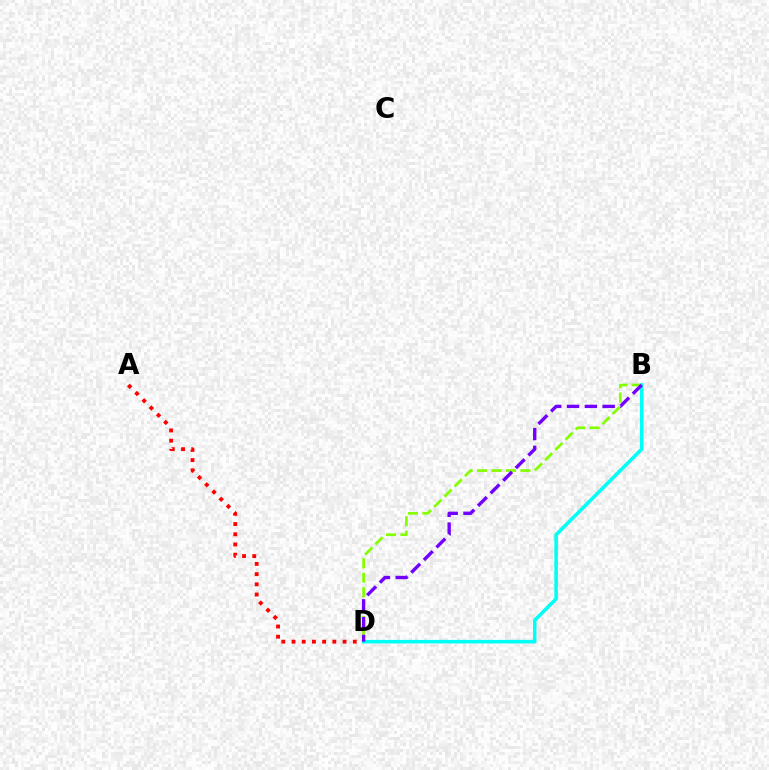{('A', 'D'): [{'color': '#ff0000', 'line_style': 'dotted', 'thickness': 2.77}], ('B', 'D'): [{'color': '#84ff00', 'line_style': 'dashed', 'thickness': 1.97}, {'color': '#00fff6', 'line_style': 'solid', 'thickness': 2.55}, {'color': '#7200ff', 'line_style': 'dashed', 'thickness': 2.42}]}